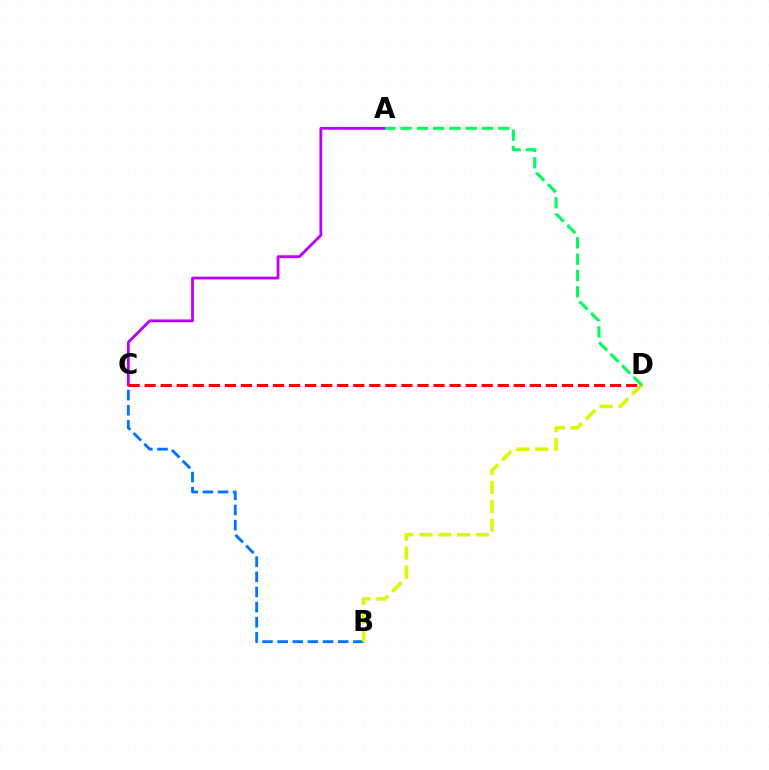{('A', 'C'): [{'color': '#b900ff', 'line_style': 'solid', 'thickness': 2.01}], ('B', 'C'): [{'color': '#0074ff', 'line_style': 'dashed', 'thickness': 2.06}], ('C', 'D'): [{'color': '#ff0000', 'line_style': 'dashed', 'thickness': 2.18}], ('B', 'D'): [{'color': '#d1ff00', 'line_style': 'dashed', 'thickness': 2.57}], ('A', 'D'): [{'color': '#00ff5c', 'line_style': 'dashed', 'thickness': 2.22}]}